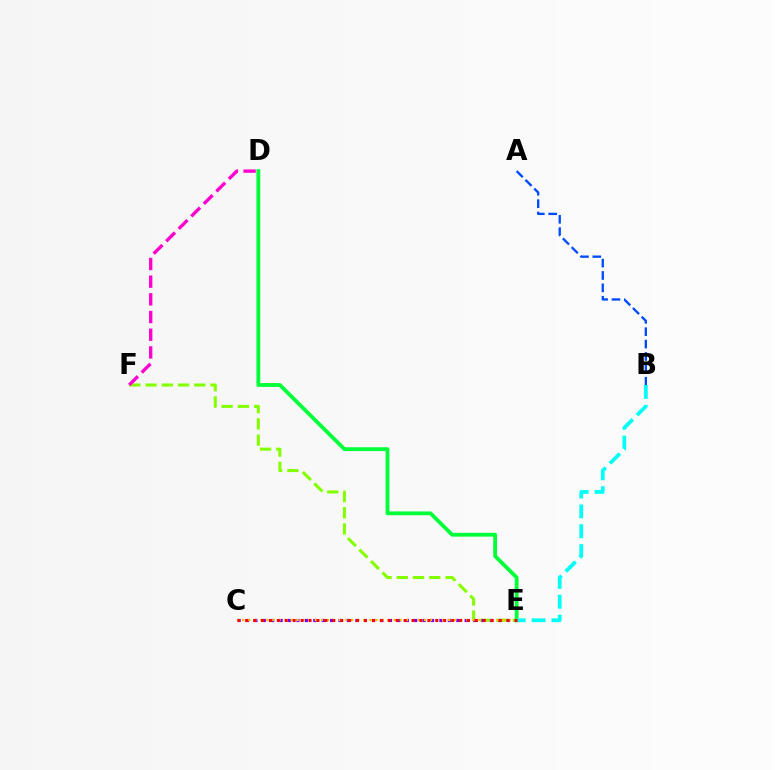{('E', 'F'): [{'color': '#84ff00', 'line_style': 'dashed', 'thickness': 2.21}], ('A', 'B'): [{'color': '#004bff', 'line_style': 'dashed', 'thickness': 1.68}], ('C', 'E'): [{'color': '#7200ff', 'line_style': 'dotted', 'thickness': 2.29}, {'color': '#ffbd00', 'line_style': 'dotted', 'thickness': 1.65}, {'color': '#ff0000', 'line_style': 'dotted', 'thickness': 2.15}], ('D', 'E'): [{'color': '#00ff39', 'line_style': 'solid', 'thickness': 2.74}], ('D', 'F'): [{'color': '#ff00cf', 'line_style': 'dashed', 'thickness': 2.4}], ('B', 'E'): [{'color': '#00fff6', 'line_style': 'dashed', 'thickness': 2.7}]}